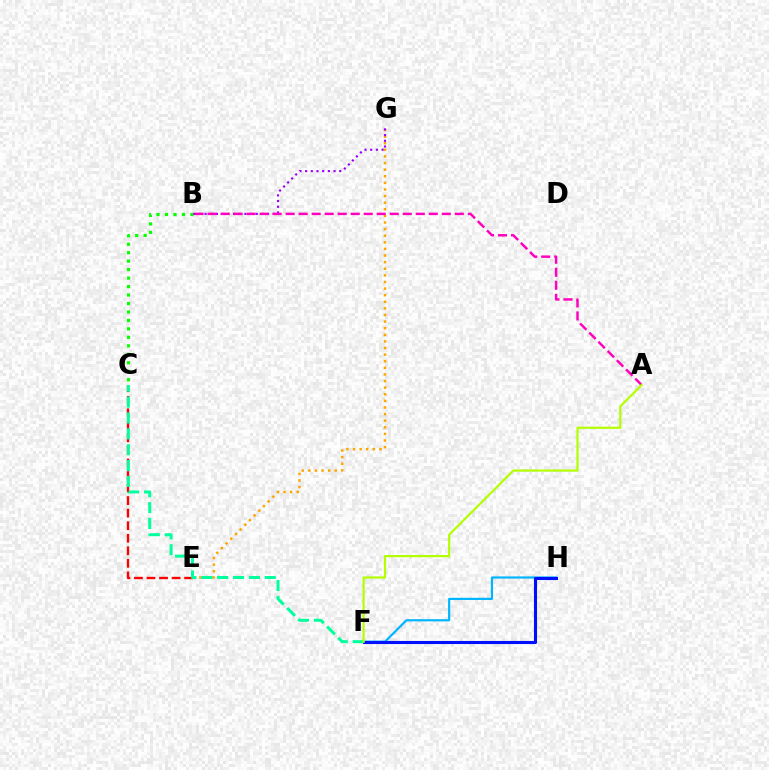{('F', 'H'): [{'color': '#00b5ff', 'line_style': 'solid', 'thickness': 1.57}, {'color': '#0010ff', 'line_style': 'solid', 'thickness': 2.23}], ('B', 'C'): [{'color': '#08ff00', 'line_style': 'dotted', 'thickness': 2.3}], ('E', 'G'): [{'color': '#ffa500', 'line_style': 'dotted', 'thickness': 1.79}], ('C', 'E'): [{'color': '#ff0000', 'line_style': 'dashed', 'thickness': 1.7}], ('B', 'G'): [{'color': '#9b00ff', 'line_style': 'dotted', 'thickness': 1.55}], ('C', 'F'): [{'color': '#00ff9d', 'line_style': 'dashed', 'thickness': 2.16}], ('A', 'B'): [{'color': '#ff00bd', 'line_style': 'dashed', 'thickness': 1.77}], ('A', 'F'): [{'color': '#b3ff00', 'line_style': 'solid', 'thickness': 1.58}]}